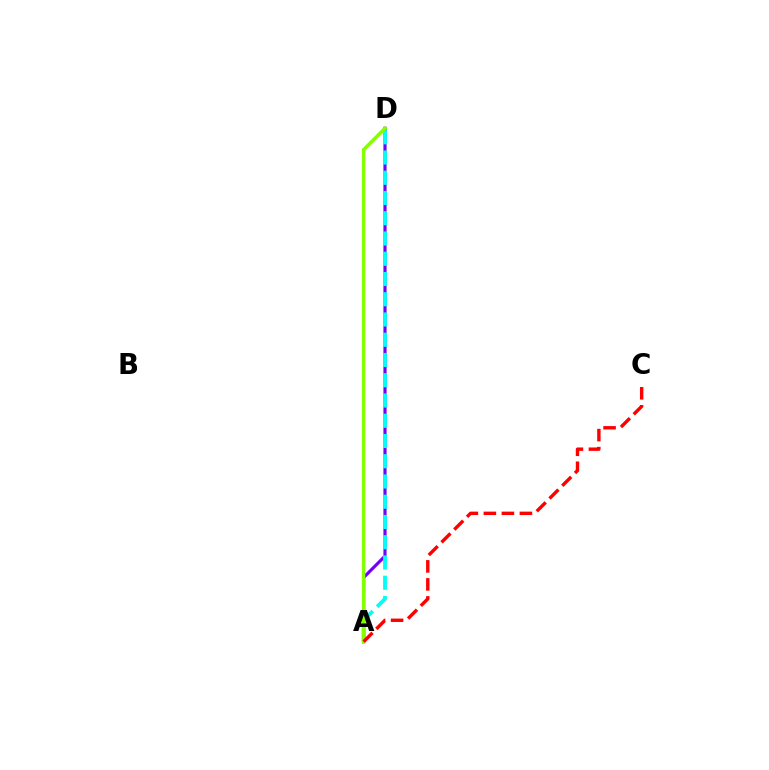{('A', 'D'): [{'color': '#7200ff', 'line_style': 'solid', 'thickness': 2.27}, {'color': '#00fff6', 'line_style': 'dashed', 'thickness': 2.75}, {'color': '#84ff00', 'line_style': 'solid', 'thickness': 2.48}], ('A', 'C'): [{'color': '#ff0000', 'line_style': 'dashed', 'thickness': 2.45}]}